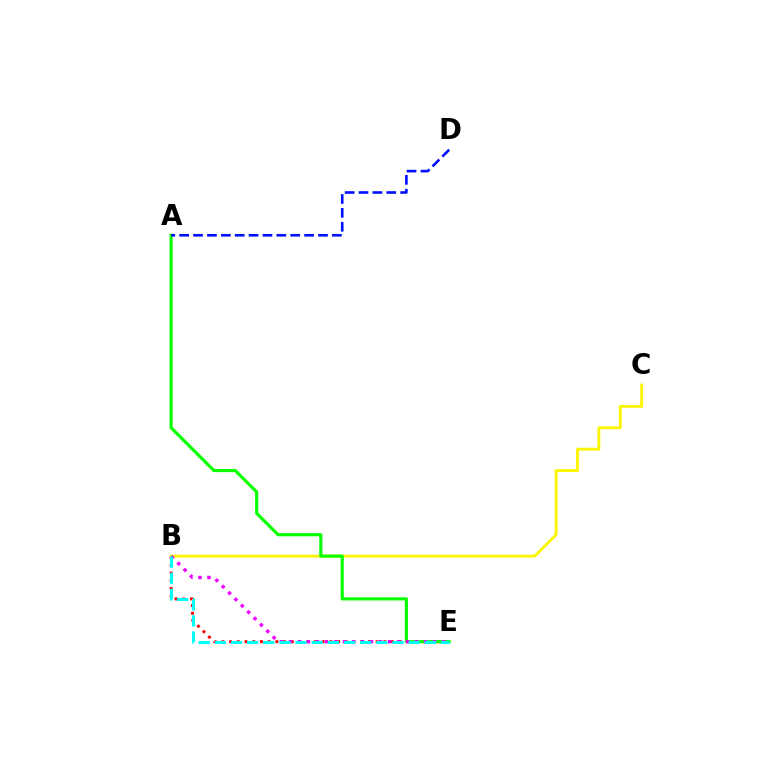{('B', 'E'): [{'color': '#ff0000', 'line_style': 'dotted', 'thickness': 2.09}, {'color': '#ee00ff', 'line_style': 'dotted', 'thickness': 2.45}, {'color': '#00fff6', 'line_style': 'dashed', 'thickness': 2.19}], ('B', 'C'): [{'color': '#fcf500', 'line_style': 'solid', 'thickness': 2.04}], ('A', 'E'): [{'color': '#08ff00', 'line_style': 'solid', 'thickness': 2.25}], ('A', 'D'): [{'color': '#0010ff', 'line_style': 'dashed', 'thickness': 1.89}]}